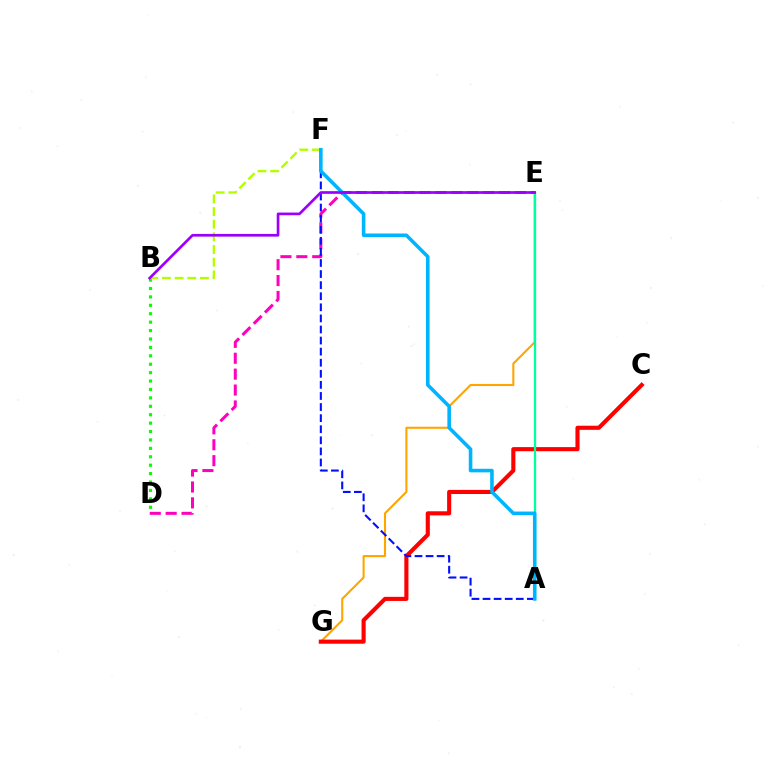{('E', 'G'): [{'color': '#ffa500', 'line_style': 'solid', 'thickness': 1.51}], ('C', 'G'): [{'color': '#ff0000', 'line_style': 'solid', 'thickness': 2.96}], ('D', 'E'): [{'color': '#ff00bd', 'line_style': 'dashed', 'thickness': 2.16}], ('A', 'F'): [{'color': '#0010ff', 'line_style': 'dashed', 'thickness': 1.51}, {'color': '#00b5ff', 'line_style': 'solid', 'thickness': 2.57}], ('A', 'E'): [{'color': '#00ff9d', 'line_style': 'solid', 'thickness': 1.65}], ('B', 'D'): [{'color': '#08ff00', 'line_style': 'dotted', 'thickness': 2.29}], ('B', 'F'): [{'color': '#b3ff00', 'line_style': 'dashed', 'thickness': 1.72}], ('B', 'E'): [{'color': '#9b00ff', 'line_style': 'solid', 'thickness': 1.93}]}